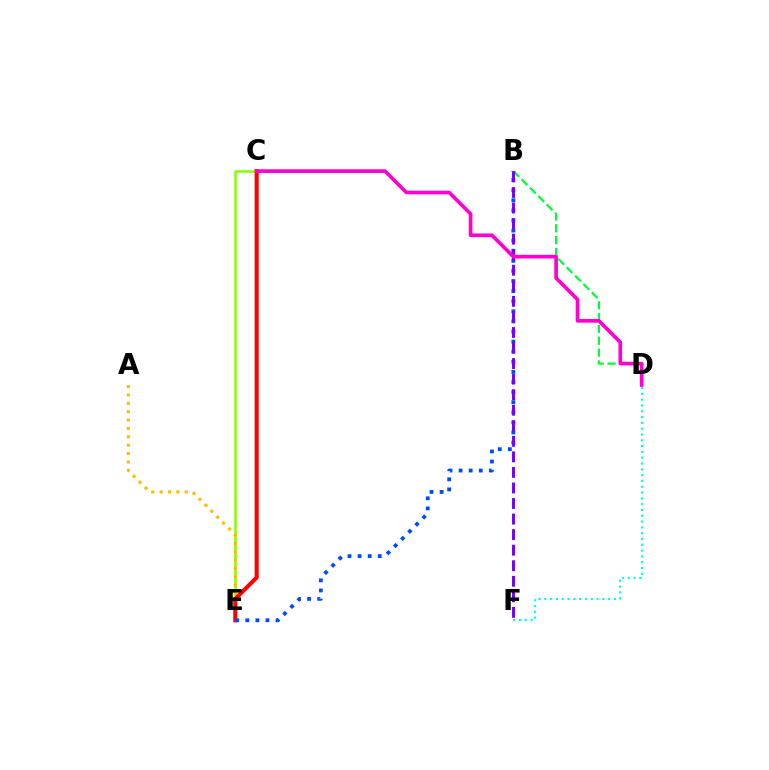{('B', 'D'): [{'color': '#00ff39', 'line_style': 'dashed', 'thickness': 1.61}], ('D', 'F'): [{'color': '#00fff6', 'line_style': 'dotted', 'thickness': 1.58}], ('C', 'E'): [{'color': '#84ff00', 'line_style': 'solid', 'thickness': 1.83}, {'color': '#ff0000', 'line_style': 'solid', 'thickness': 2.93}], ('A', 'E'): [{'color': '#ffbd00', 'line_style': 'dotted', 'thickness': 2.28}], ('B', 'E'): [{'color': '#004bff', 'line_style': 'dotted', 'thickness': 2.74}], ('B', 'F'): [{'color': '#7200ff', 'line_style': 'dashed', 'thickness': 2.11}], ('C', 'D'): [{'color': '#ff00cf', 'line_style': 'solid', 'thickness': 2.64}]}